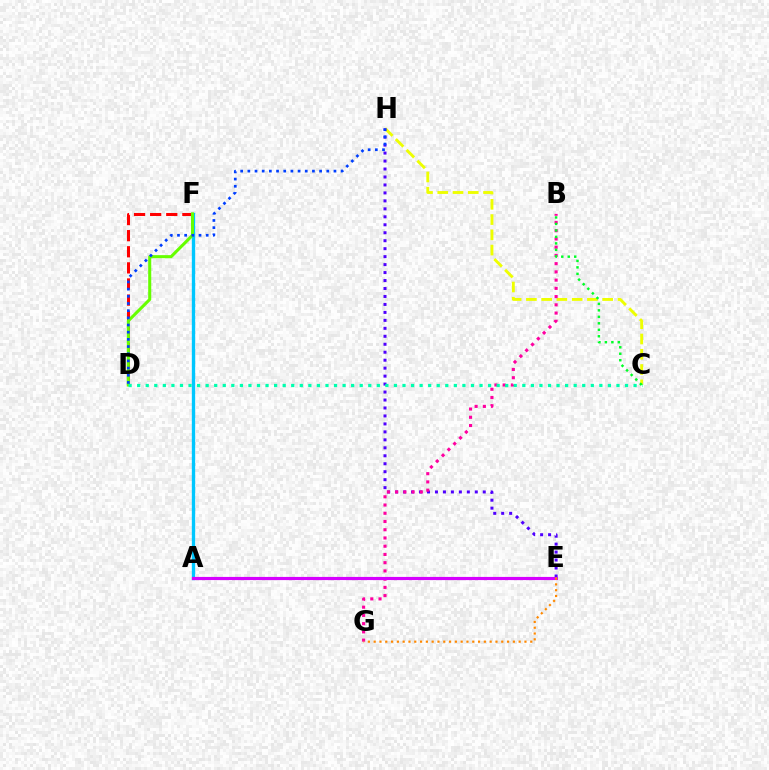{('C', 'H'): [{'color': '#eeff00', 'line_style': 'dashed', 'thickness': 2.07}], ('D', 'F'): [{'color': '#ff0000', 'line_style': 'dashed', 'thickness': 2.19}, {'color': '#66ff00', 'line_style': 'solid', 'thickness': 2.2}], ('A', 'F'): [{'color': '#00c7ff', 'line_style': 'solid', 'thickness': 2.41}], ('E', 'H'): [{'color': '#4f00ff', 'line_style': 'dotted', 'thickness': 2.16}], ('B', 'G'): [{'color': '#ff00a0', 'line_style': 'dotted', 'thickness': 2.24}], ('C', 'D'): [{'color': '#00ffaf', 'line_style': 'dotted', 'thickness': 2.33}], ('A', 'E'): [{'color': '#d600ff', 'line_style': 'solid', 'thickness': 2.27}], ('D', 'H'): [{'color': '#003fff', 'line_style': 'dotted', 'thickness': 1.95}], ('B', 'C'): [{'color': '#00ff27', 'line_style': 'dotted', 'thickness': 1.76}], ('E', 'G'): [{'color': '#ff8800', 'line_style': 'dotted', 'thickness': 1.58}]}